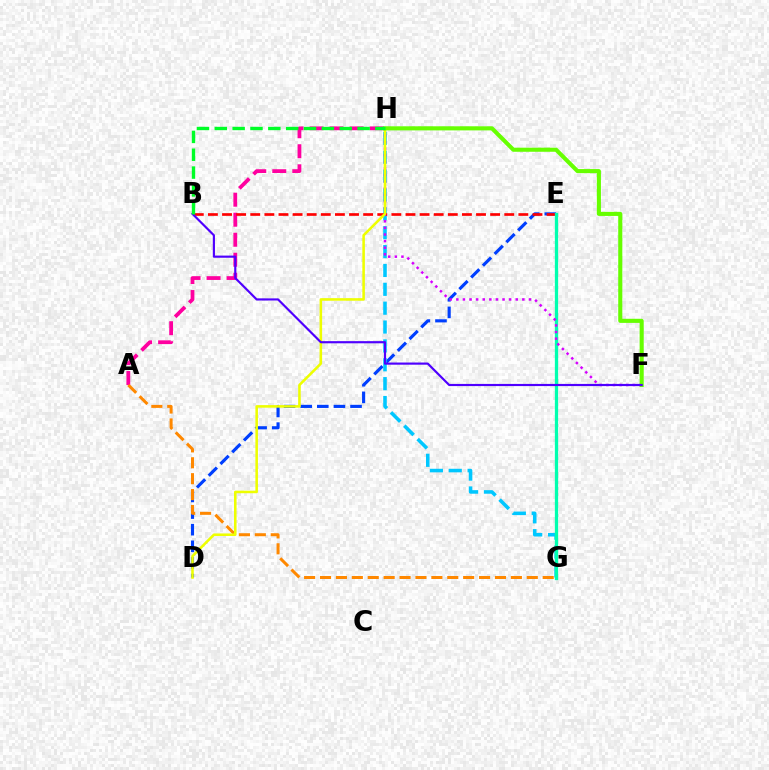{('D', 'E'): [{'color': '#003fff', 'line_style': 'dashed', 'thickness': 2.26}], ('A', 'H'): [{'color': '#ff00a0', 'line_style': 'dashed', 'thickness': 2.72}], ('G', 'H'): [{'color': '#00c7ff', 'line_style': 'dashed', 'thickness': 2.56}], ('B', 'E'): [{'color': '#ff0000', 'line_style': 'dashed', 'thickness': 1.92}], ('E', 'G'): [{'color': '#00ffaf', 'line_style': 'solid', 'thickness': 2.37}], ('A', 'G'): [{'color': '#ff8800', 'line_style': 'dashed', 'thickness': 2.16}], ('F', 'H'): [{'color': '#d600ff', 'line_style': 'dotted', 'thickness': 1.79}, {'color': '#66ff00', 'line_style': 'solid', 'thickness': 2.95}], ('D', 'H'): [{'color': '#eeff00', 'line_style': 'solid', 'thickness': 1.84}], ('B', 'F'): [{'color': '#4f00ff', 'line_style': 'solid', 'thickness': 1.56}], ('B', 'H'): [{'color': '#00ff27', 'line_style': 'dashed', 'thickness': 2.42}]}